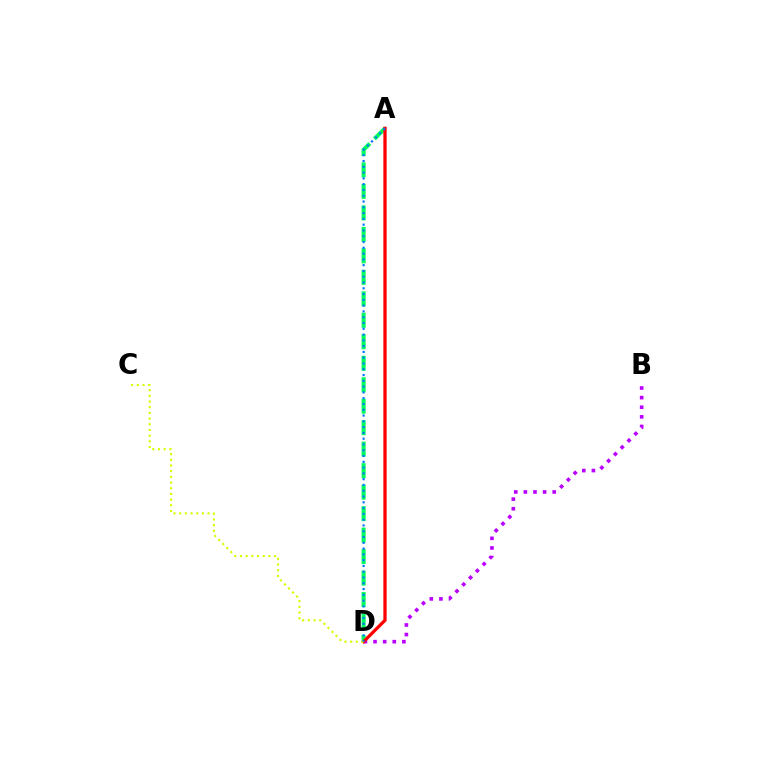{('A', 'D'): [{'color': '#00ff5c', 'line_style': 'dashed', 'thickness': 2.92}, {'color': '#ff0000', 'line_style': 'solid', 'thickness': 2.35}, {'color': '#0074ff', 'line_style': 'dotted', 'thickness': 1.57}], ('B', 'D'): [{'color': '#b900ff', 'line_style': 'dotted', 'thickness': 2.61}], ('C', 'D'): [{'color': '#d1ff00', 'line_style': 'dotted', 'thickness': 1.55}]}